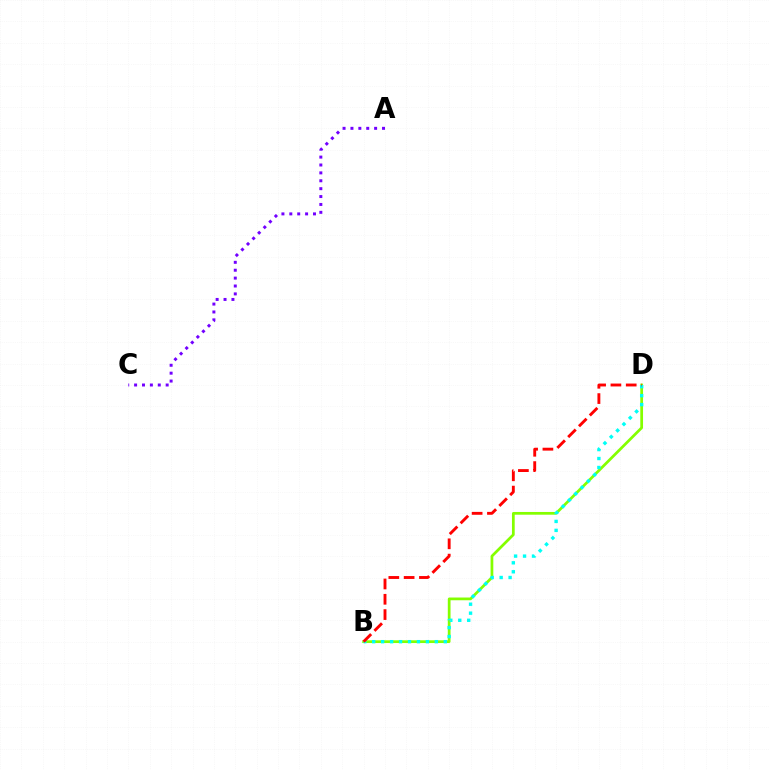{('B', 'D'): [{'color': '#84ff00', 'line_style': 'solid', 'thickness': 1.97}, {'color': '#00fff6', 'line_style': 'dotted', 'thickness': 2.43}, {'color': '#ff0000', 'line_style': 'dashed', 'thickness': 2.08}], ('A', 'C'): [{'color': '#7200ff', 'line_style': 'dotted', 'thickness': 2.14}]}